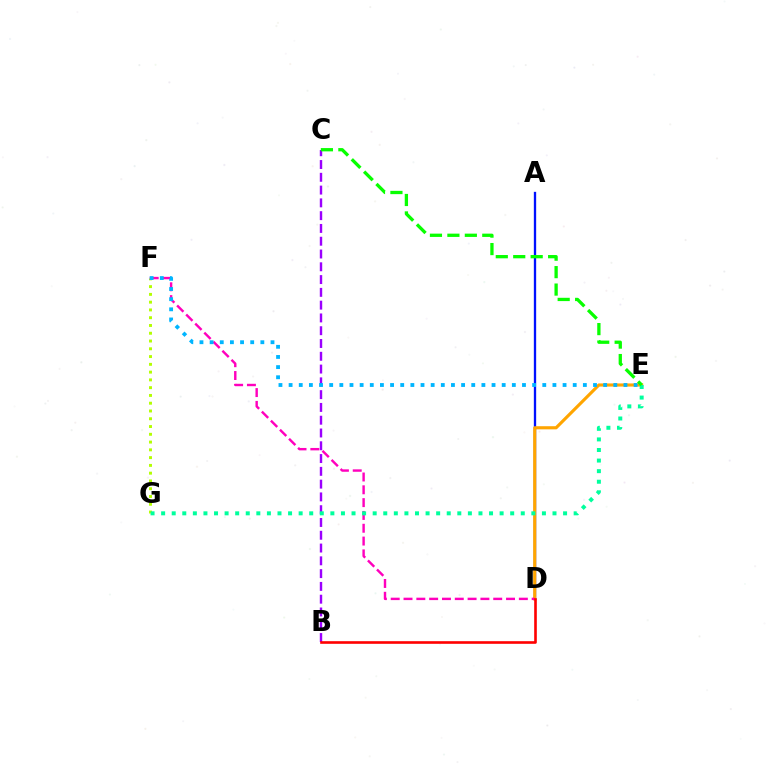{('B', 'C'): [{'color': '#9b00ff', 'line_style': 'dashed', 'thickness': 1.74}], ('A', 'D'): [{'color': '#0010ff', 'line_style': 'solid', 'thickness': 1.67}], ('F', 'G'): [{'color': '#b3ff00', 'line_style': 'dotted', 'thickness': 2.11}], ('D', 'E'): [{'color': '#ffa500', 'line_style': 'solid', 'thickness': 2.25}], ('D', 'F'): [{'color': '#ff00bd', 'line_style': 'dashed', 'thickness': 1.74}], ('E', 'F'): [{'color': '#00b5ff', 'line_style': 'dotted', 'thickness': 2.76}], ('E', 'G'): [{'color': '#00ff9d', 'line_style': 'dotted', 'thickness': 2.87}], ('B', 'D'): [{'color': '#ff0000', 'line_style': 'solid', 'thickness': 1.89}], ('C', 'E'): [{'color': '#08ff00', 'line_style': 'dashed', 'thickness': 2.37}]}